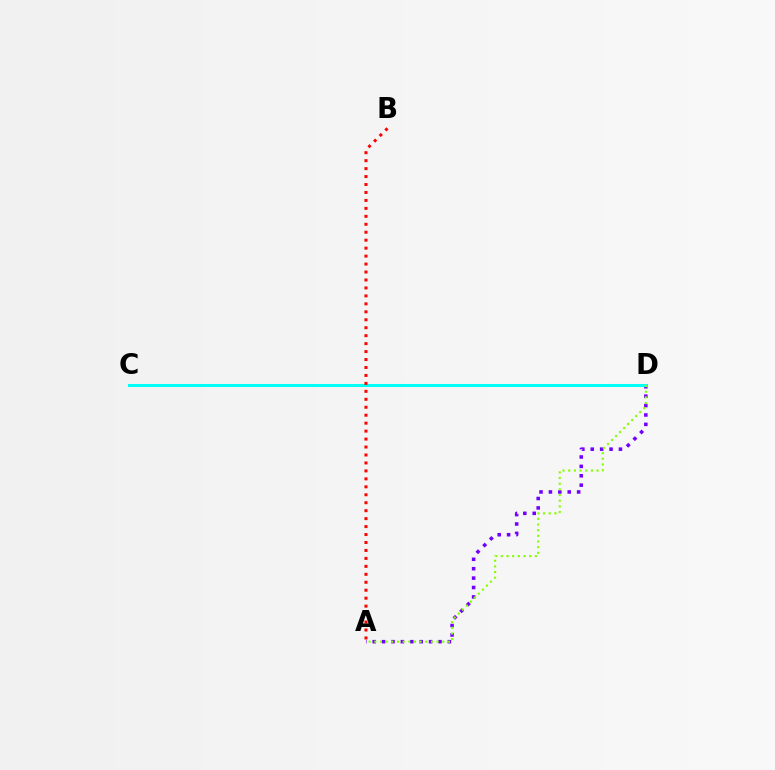{('A', 'D'): [{'color': '#7200ff', 'line_style': 'dotted', 'thickness': 2.55}, {'color': '#84ff00', 'line_style': 'dotted', 'thickness': 1.54}], ('C', 'D'): [{'color': '#00fff6', 'line_style': 'solid', 'thickness': 2.19}], ('A', 'B'): [{'color': '#ff0000', 'line_style': 'dotted', 'thickness': 2.16}]}